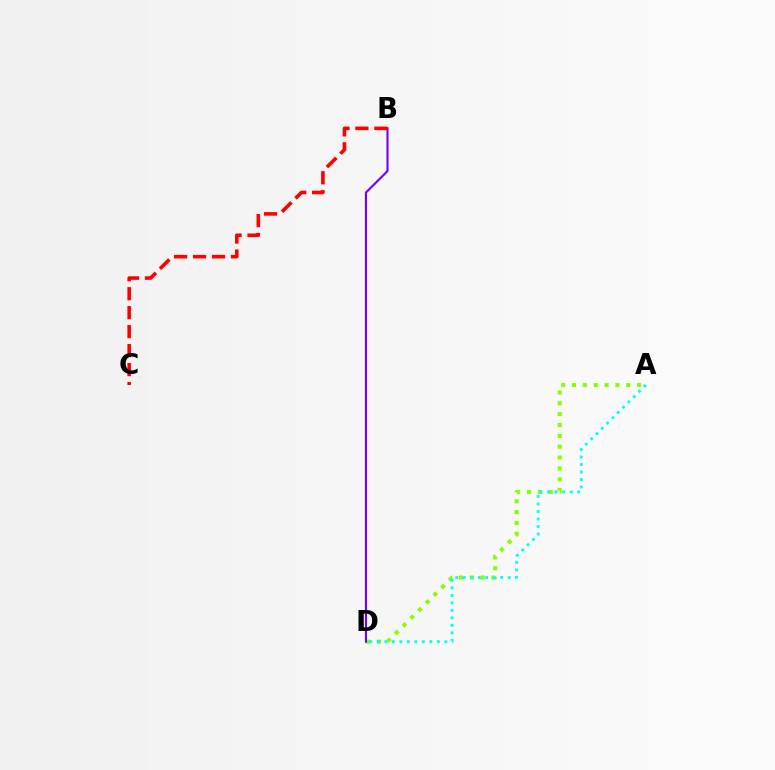{('A', 'D'): [{'color': '#84ff00', 'line_style': 'dotted', 'thickness': 2.95}, {'color': '#00fff6', 'line_style': 'dotted', 'thickness': 2.04}], ('B', 'D'): [{'color': '#7200ff', 'line_style': 'solid', 'thickness': 1.53}], ('B', 'C'): [{'color': '#ff0000', 'line_style': 'dashed', 'thickness': 2.58}]}